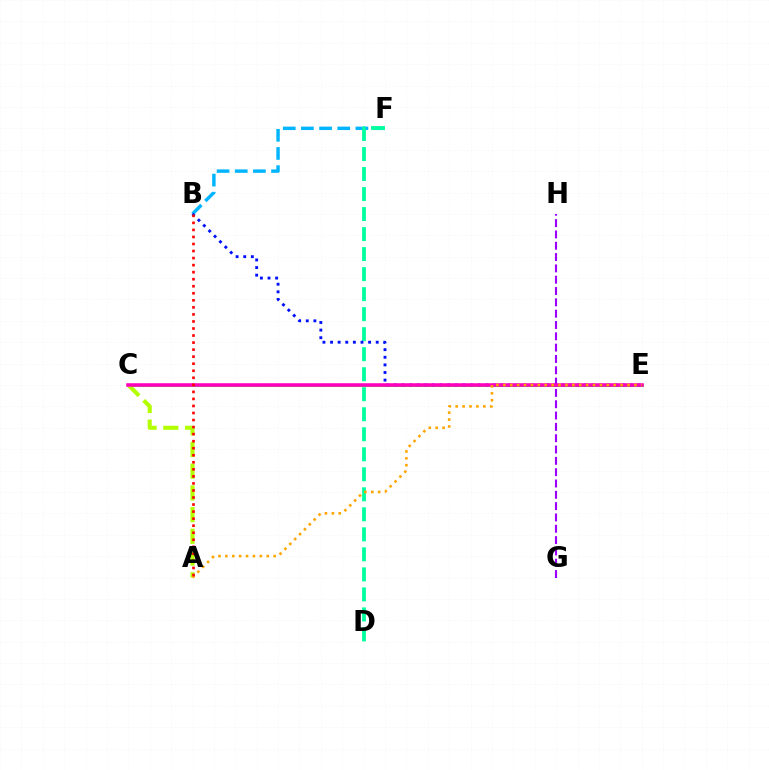{('C', 'E'): [{'color': '#08ff00', 'line_style': 'solid', 'thickness': 1.87}, {'color': '#ff00bd', 'line_style': 'solid', 'thickness': 2.55}], ('B', 'F'): [{'color': '#00b5ff', 'line_style': 'dashed', 'thickness': 2.47}], ('A', 'C'): [{'color': '#b3ff00', 'line_style': 'dashed', 'thickness': 2.95}], ('D', 'F'): [{'color': '#00ff9d', 'line_style': 'dashed', 'thickness': 2.72}], ('G', 'H'): [{'color': '#9b00ff', 'line_style': 'dashed', 'thickness': 1.54}], ('B', 'E'): [{'color': '#0010ff', 'line_style': 'dotted', 'thickness': 2.07}], ('A', 'E'): [{'color': '#ffa500', 'line_style': 'dotted', 'thickness': 1.87}], ('A', 'B'): [{'color': '#ff0000', 'line_style': 'dotted', 'thickness': 1.91}]}